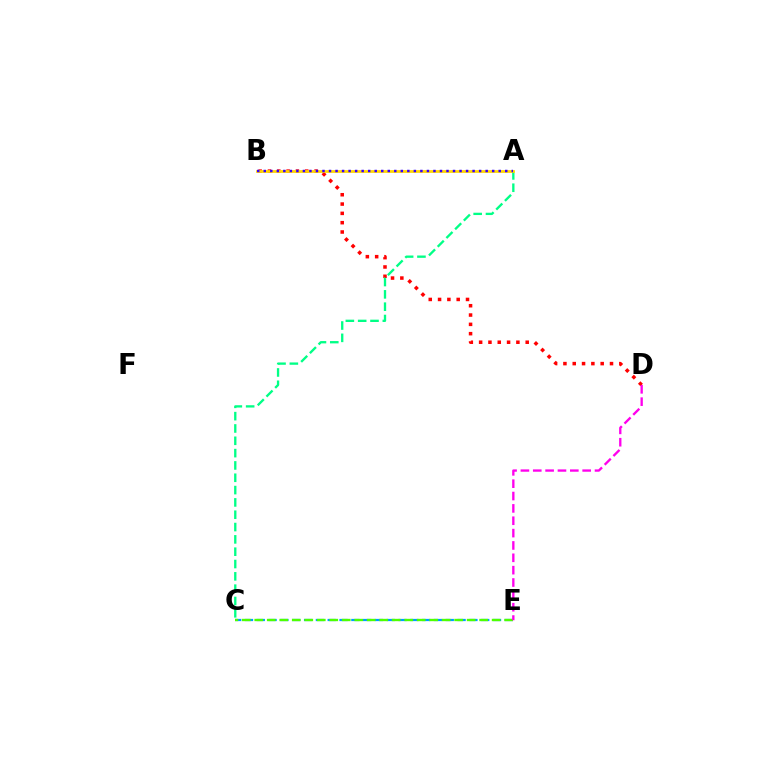{('B', 'D'): [{'color': '#ff0000', 'line_style': 'dotted', 'thickness': 2.53}], ('A', 'C'): [{'color': '#00ff86', 'line_style': 'dashed', 'thickness': 1.67}], ('A', 'B'): [{'color': '#ffd500', 'line_style': 'solid', 'thickness': 1.99}, {'color': '#3700ff', 'line_style': 'dotted', 'thickness': 1.77}], ('C', 'E'): [{'color': '#009eff', 'line_style': 'dashed', 'thickness': 1.6}, {'color': '#4fff00', 'line_style': 'dashed', 'thickness': 1.7}], ('D', 'E'): [{'color': '#ff00ed', 'line_style': 'dashed', 'thickness': 1.68}]}